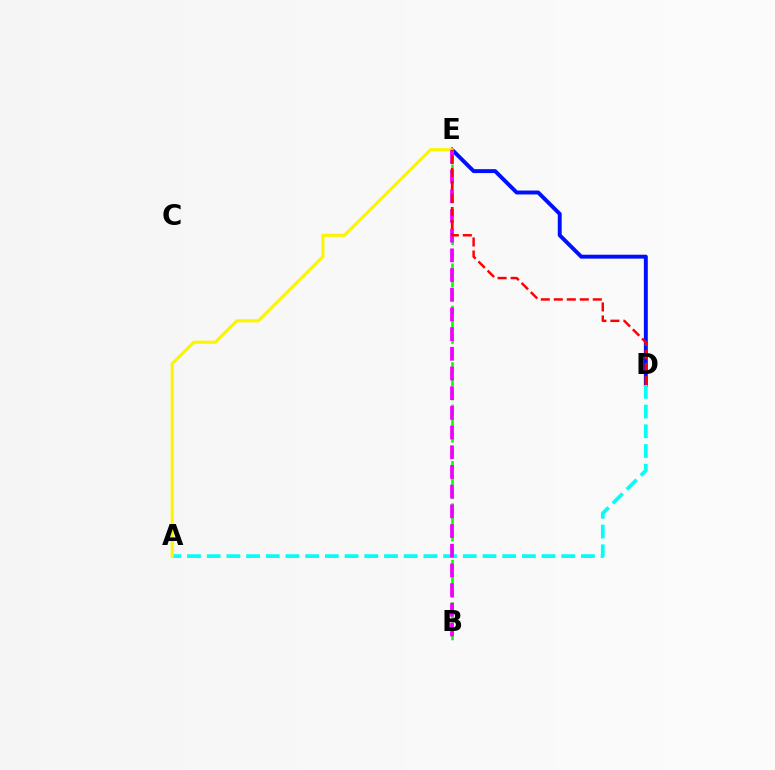{('D', 'E'): [{'color': '#0010ff', 'line_style': 'solid', 'thickness': 2.83}, {'color': '#ff0000', 'line_style': 'dashed', 'thickness': 1.77}], ('A', 'D'): [{'color': '#00fff6', 'line_style': 'dashed', 'thickness': 2.68}], ('B', 'E'): [{'color': '#08ff00', 'line_style': 'dashed', 'thickness': 1.92}, {'color': '#ee00ff', 'line_style': 'dashed', 'thickness': 2.68}], ('A', 'E'): [{'color': '#fcf500', 'line_style': 'solid', 'thickness': 2.25}]}